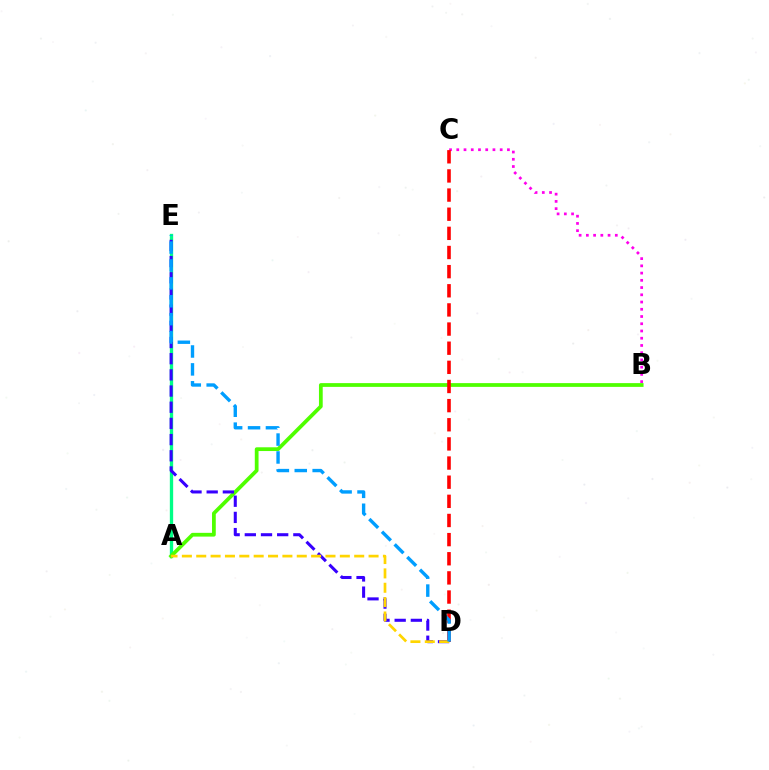{('A', 'E'): [{'color': '#00ff86', 'line_style': 'solid', 'thickness': 2.4}], ('B', 'C'): [{'color': '#ff00ed', 'line_style': 'dotted', 'thickness': 1.97}], ('A', 'B'): [{'color': '#4fff00', 'line_style': 'solid', 'thickness': 2.7}], ('C', 'D'): [{'color': '#ff0000', 'line_style': 'dashed', 'thickness': 2.6}], ('D', 'E'): [{'color': '#3700ff', 'line_style': 'dashed', 'thickness': 2.2}, {'color': '#009eff', 'line_style': 'dashed', 'thickness': 2.43}], ('A', 'D'): [{'color': '#ffd500', 'line_style': 'dashed', 'thickness': 1.95}]}